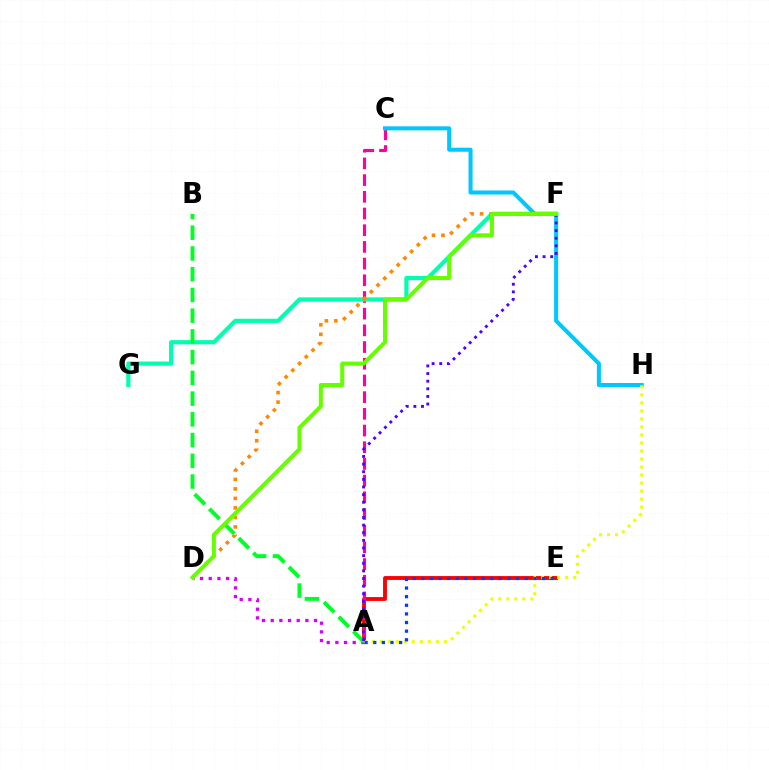{('A', 'E'): [{'color': '#ff0000', 'line_style': 'solid', 'thickness': 2.78}, {'color': '#003fff', 'line_style': 'dotted', 'thickness': 2.34}], ('A', 'C'): [{'color': '#ff00a0', 'line_style': 'dashed', 'thickness': 2.27}], ('F', 'G'): [{'color': '#00ffaf', 'line_style': 'solid', 'thickness': 3.0}], ('A', 'D'): [{'color': '#d600ff', 'line_style': 'dotted', 'thickness': 2.35}], ('D', 'F'): [{'color': '#ff8800', 'line_style': 'dotted', 'thickness': 2.58}, {'color': '#66ff00', 'line_style': 'solid', 'thickness': 2.9}], ('C', 'H'): [{'color': '#00c7ff', 'line_style': 'solid', 'thickness': 2.91}], ('A', 'B'): [{'color': '#00ff27', 'line_style': 'dashed', 'thickness': 2.82}], ('A', 'H'): [{'color': '#eeff00', 'line_style': 'dotted', 'thickness': 2.18}], ('A', 'F'): [{'color': '#4f00ff', 'line_style': 'dotted', 'thickness': 2.07}]}